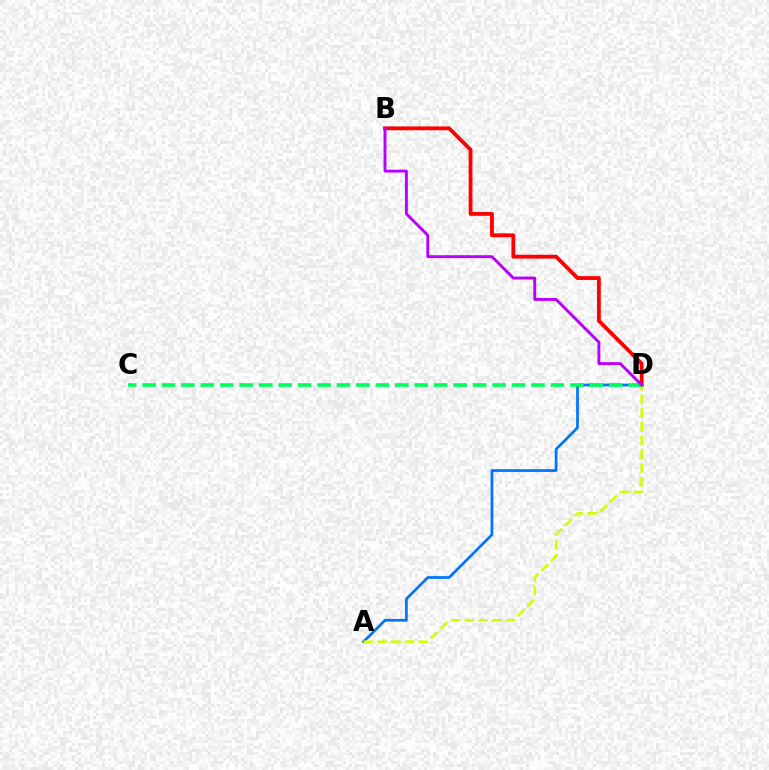{('A', 'D'): [{'color': '#0074ff', 'line_style': 'solid', 'thickness': 1.96}, {'color': '#d1ff00', 'line_style': 'dashed', 'thickness': 1.86}], ('B', 'D'): [{'color': '#ff0000', 'line_style': 'solid', 'thickness': 2.75}, {'color': '#b900ff', 'line_style': 'solid', 'thickness': 2.09}], ('C', 'D'): [{'color': '#00ff5c', 'line_style': 'dashed', 'thickness': 2.64}]}